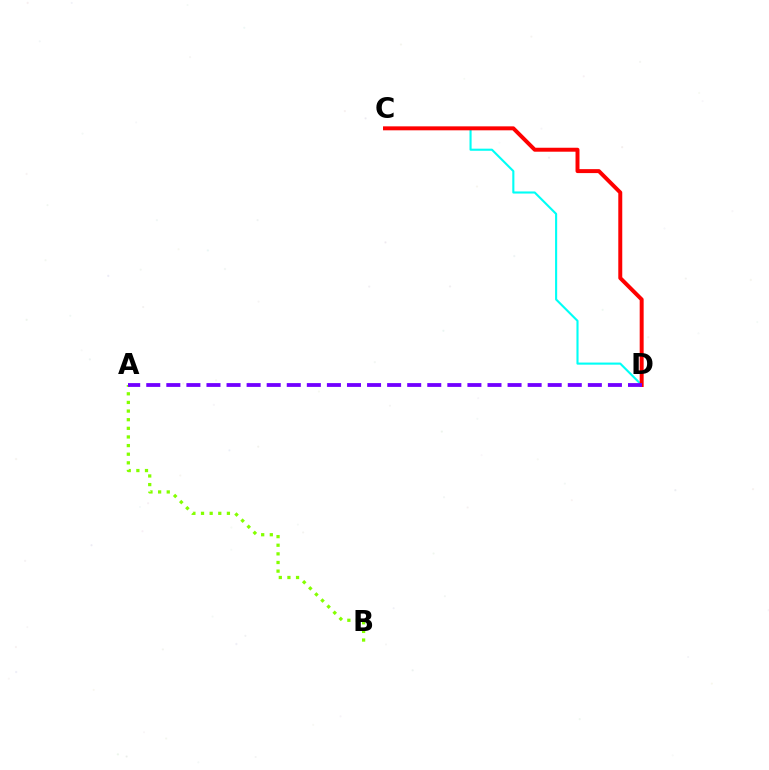{('C', 'D'): [{'color': '#00fff6', 'line_style': 'solid', 'thickness': 1.52}, {'color': '#ff0000', 'line_style': 'solid', 'thickness': 2.85}], ('A', 'B'): [{'color': '#84ff00', 'line_style': 'dotted', 'thickness': 2.34}], ('A', 'D'): [{'color': '#7200ff', 'line_style': 'dashed', 'thickness': 2.73}]}